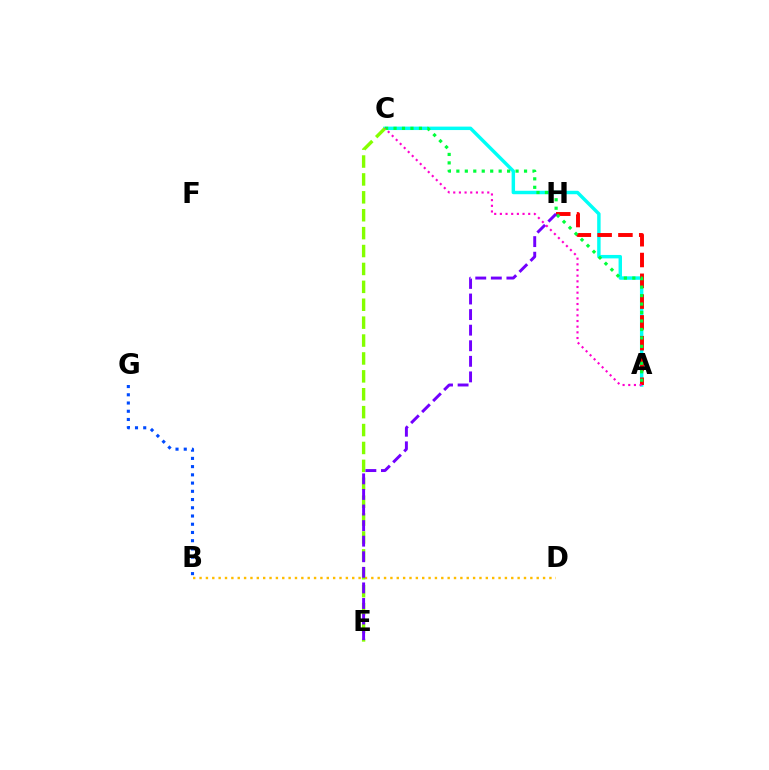{('A', 'C'): [{'color': '#00fff6', 'line_style': 'solid', 'thickness': 2.48}, {'color': '#00ff39', 'line_style': 'dotted', 'thickness': 2.3}, {'color': '#ff00cf', 'line_style': 'dotted', 'thickness': 1.54}], ('B', 'D'): [{'color': '#ffbd00', 'line_style': 'dotted', 'thickness': 1.73}], ('A', 'H'): [{'color': '#ff0000', 'line_style': 'dashed', 'thickness': 2.82}], ('C', 'E'): [{'color': '#84ff00', 'line_style': 'dashed', 'thickness': 2.43}], ('E', 'H'): [{'color': '#7200ff', 'line_style': 'dashed', 'thickness': 2.12}], ('B', 'G'): [{'color': '#004bff', 'line_style': 'dotted', 'thickness': 2.24}]}